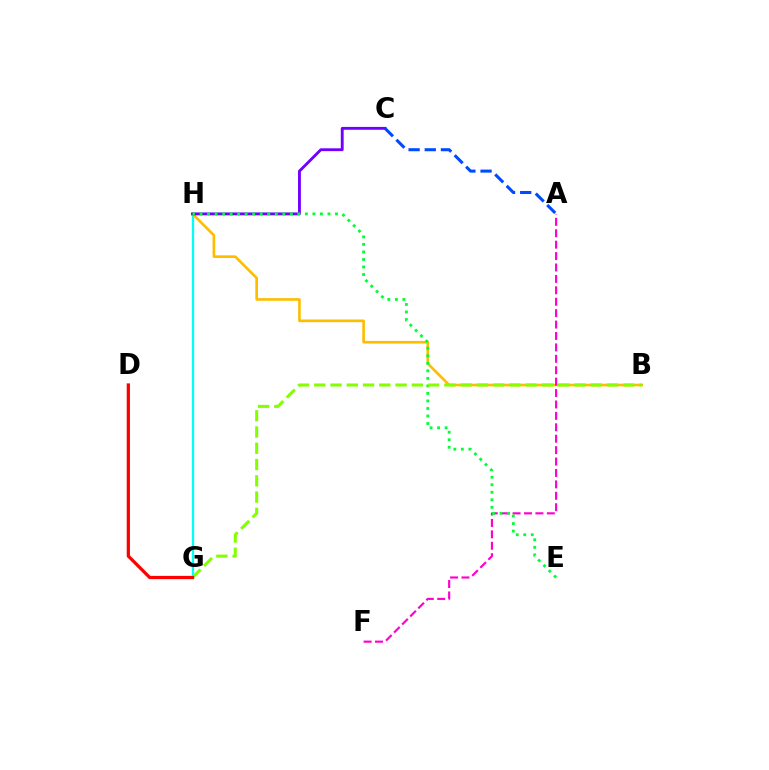{('G', 'H'): [{'color': '#00fff6', 'line_style': 'solid', 'thickness': 1.63}], ('B', 'H'): [{'color': '#ffbd00', 'line_style': 'solid', 'thickness': 1.91}], ('A', 'F'): [{'color': '#ff00cf', 'line_style': 'dashed', 'thickness': 1.55}], ('C', 'H'): [{'color': '#7200ff', 'line_style': 'solid', 'thickness': 2.06}], ('E', 'H'): [{'color': '#00ff39', 'line_style': 'dotted', 'thickness': 2.04}], ('A', 'C'): [{'color': '#004bff', 'line_style': 'dashed', 'thickness': 2.2}], ('B', 'G'): [{'color': '#84ff00', 'line_style': 'dashed', 'thickness': 2.21}], ('D', 'G'): [{'color': '#ff0000', 'line_style': 'solid', 'thickness': 2.33}]}